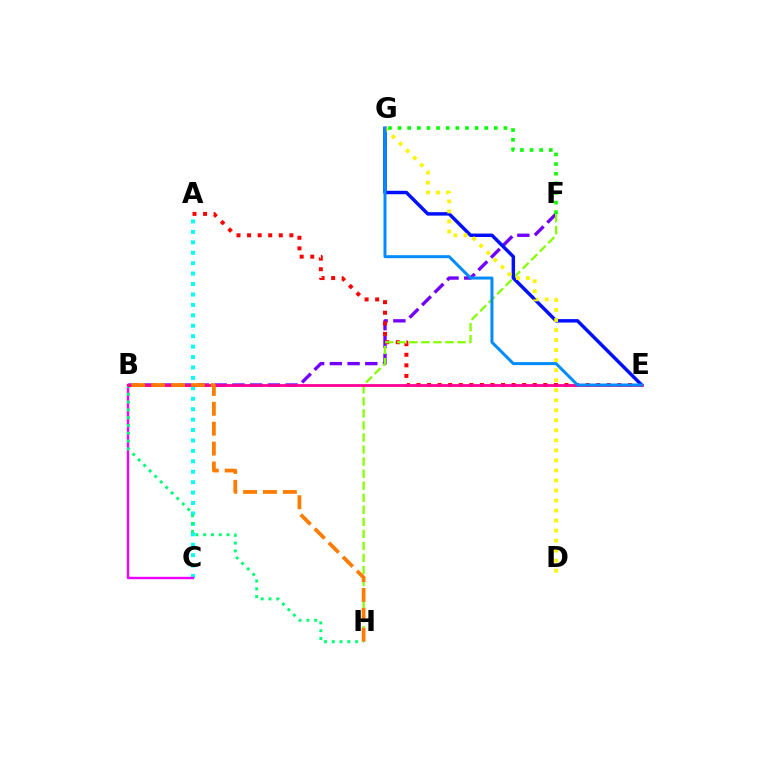{('B', 'F'): [{'color': '#7200ff', 'line_style': 'dashed', 'thickness': 2.41}], ('A', 'C'): [{'color': '#00fff6', 'line_style': 'dotted', 'thickness': 2.83}], ('A', 'E'): [{'color': '#ff0000', 'line_style': 'dotted', 'thickness': 2.87}], ('B', 'C'): [{'color': '#ee00ff', 'line_style': 'solid', 'thickness': 1.72}], ('F', 'H'): [{'color': '#84ff00', 'line_style': 'dashed', 'thickness': 1.64}], ('B', 'H'): [{'color': '#00ff74', 'line_style': 'dotted', 'thickness': 2.12}, {'color': '#ff7c00', 'line_style': 'dashed', 'thickness': 2.7}], ('E', 'G'): [{'color': '#0010ff', 'line_style': 'solid', 'thickness': 2.48}, {'color': '#008cff', 'line_style': 'solid', 'thickness': 2.16}], ('B', 'E'): [{'color': '#ff0094', 'line_style': 'solid', 'thickness': 2.0}], ('D', 'G'): [{'color': '#fcf500', 'line_style': 'dotted', 'thickness': 2.72}], ('F', 'G'): [{'color': '#08ff00', 'line_style': 'dotted', 'thickness': 2.62}]}